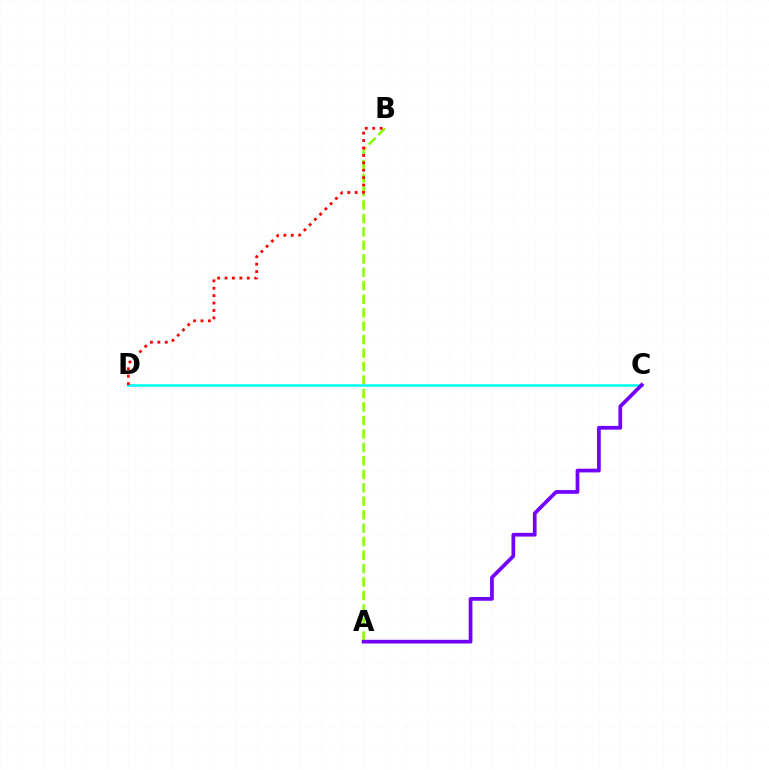{('A', 'B'): [{'color': '#84ff00', 'line_style': 'dashed', 'thickness': 1.83}], ('C', 'D'): [{'color': '#00fff6', 'line_style': 'solid', 'thickness': 1.85}], ('A', 'C'): [{'color': '#7200ff', 'line_style': 'solid', 'thickness': 2.68}], ('B', 'D'): [{'color': '#ff0000', 'line_style': 'dotted', 'thickness': 2.02}]}